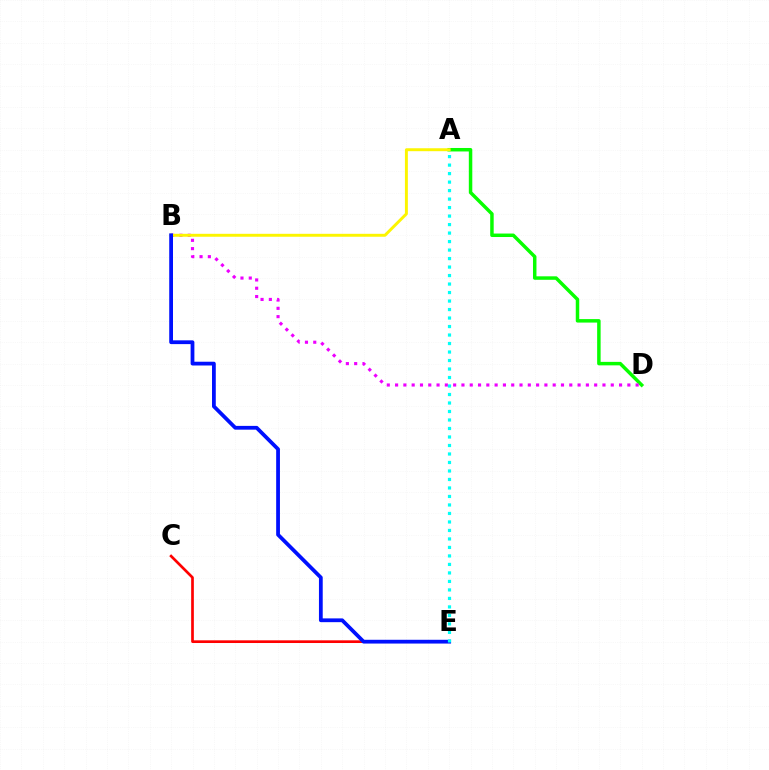{('A', 'D'): [{'color': '#08ff00', 'line_style': 'solid', 'thickness': 2.5}], ('C', 'E'): [{'color': '#ff0000', 'line_style': 'solid', 'thickness': 1.94}], ('B', 'D'): [{'color': '#ee00ff', 'line_style': 'dotted', 'thickness': 2.25}], ('A', 'B'): [{'color': '#fcf500', 'line_style': 'solid', 'thickness': 2.12}], ('B', 'E'): [{'color': '#0010ff', 'line_style': 'solid', 'thickness': 2.71}], ('A', 'E'): [{'color': '#00fff6', 'line_style': 'dotted', 'thickness': 2.31}]}